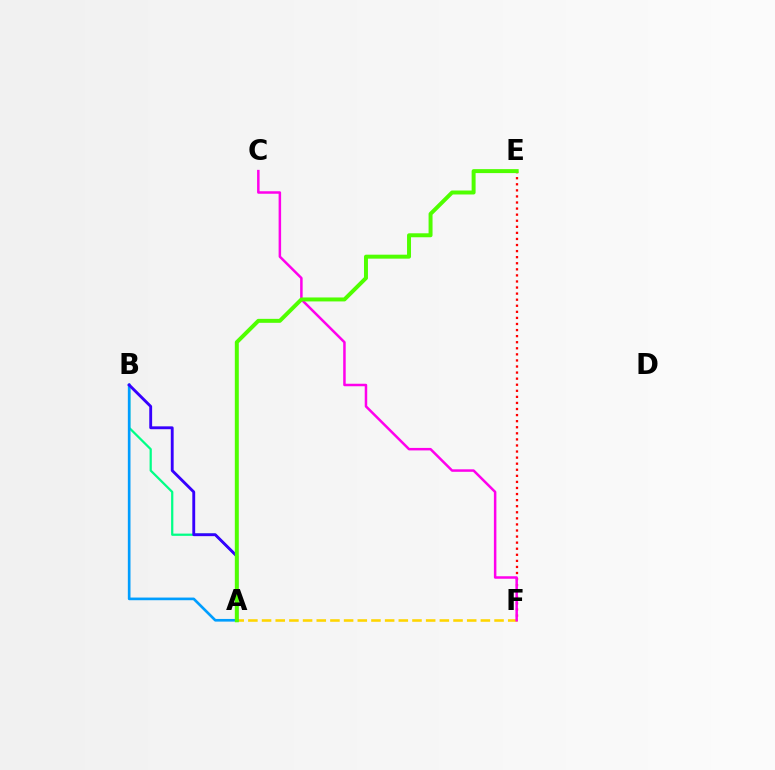{('A', 'B'): [{'color': '#00ff86', 'line_style': 'solid', 'thickness': 1.61}, {'color': '#009eff', 'line_style': 'solid', 'thickness': 1.92}, {'color': '#3700ff', 'line_style': 'solid', 'thickness': 2.06}], ('E', 'F'): [{'color': '#ff0000', 'line_style': 'dotted', 'thickness': 1.65}], ('A', 'F'): [{'color': '#ffd500', 'line_style': 'dashed', 'thickness': 1.86}], ('C', 'F'): [{'color': '#ff00ed', 'line_style': 'solid', 'thickness': 1.8}], ('A', 'E'): [{'color': '#4fff00', 'line_style': 'solid', 'thickness': 2.86}]}